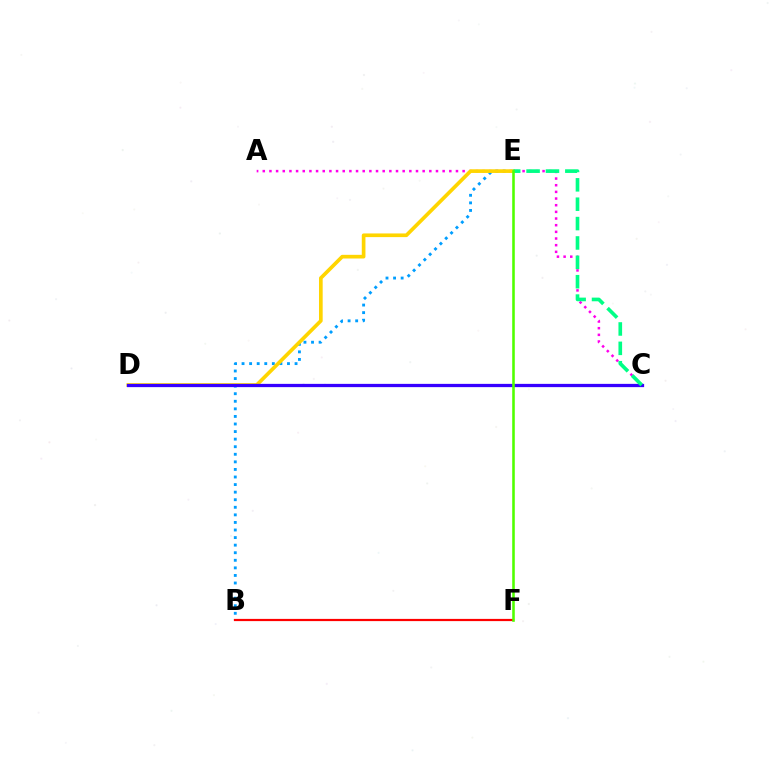{('B', 'E'): [{'color': '#009eff', 'line_style': 'dotted', 'thickness': 2.06}], ('A', 'C'): [{'color': '#ff00ed', 'line_style': 'dotted', 'thickness': 1.81}], ('B', 'F'): [{'color': '#ff0000', 'line_style': 'solid', 'thickness': 1.59}], ('D', 'E'): [{'color': '#ffd500', 'line_style': 'solid', 'thickness': 2.65}], ('C', 'D'): [{'color': '#3700ff', 'line_style': 'solid', 'thickness': 2.35}], ('C', 'E'): [{'color': '#00ff86', 'line_style': 'dashed', 'thickness': 2.63}], ('E', 'F'): [{'color': '#4fff00', 'line_style': 'solid', 'thickness': 1.86}]}